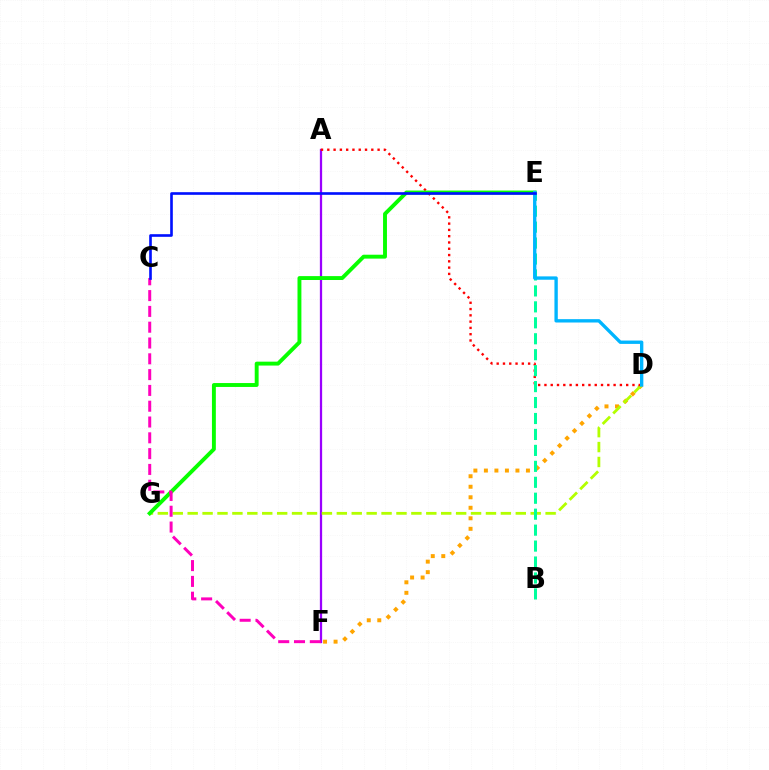{('A', 'F'): [{'color': '#9b00ff', 'line_style': 'solid', 'thickness': 1.63}], ('D', 'F'): [{'color': '#ffa500', 'line_style': 'dotted', 'thickness': 2.86}], ('D', 'G'): [{'color': '#b3ff00', 'line_style': 'dashed', 'thickness': 2.03}], ('A', 'D'): [{'color': '#ff0000', 'line_style': 'dotted', 'thickness': 1.71}], ('E', 'G'): [{'color': '#08ff00', 'line_style': 'solid', 'thickness': 2.81}], ('C', 'F'): [{'color': '#ff00bd', 'line_style': 'dashed', 'thickness': 2.15}], ('B', 'E'): [{'color': '#00ff9d', 'line_style': 'dashed', 'thickness': 2.17}], ('D', 'E'): [{'color': '#00b5ff', 'line_style': 'solid', 'thickness': 2.41}], ('C', 'E'): [{'color': '#0010ff', 'line_style': 'solid', 'thickness': 1.9}]}